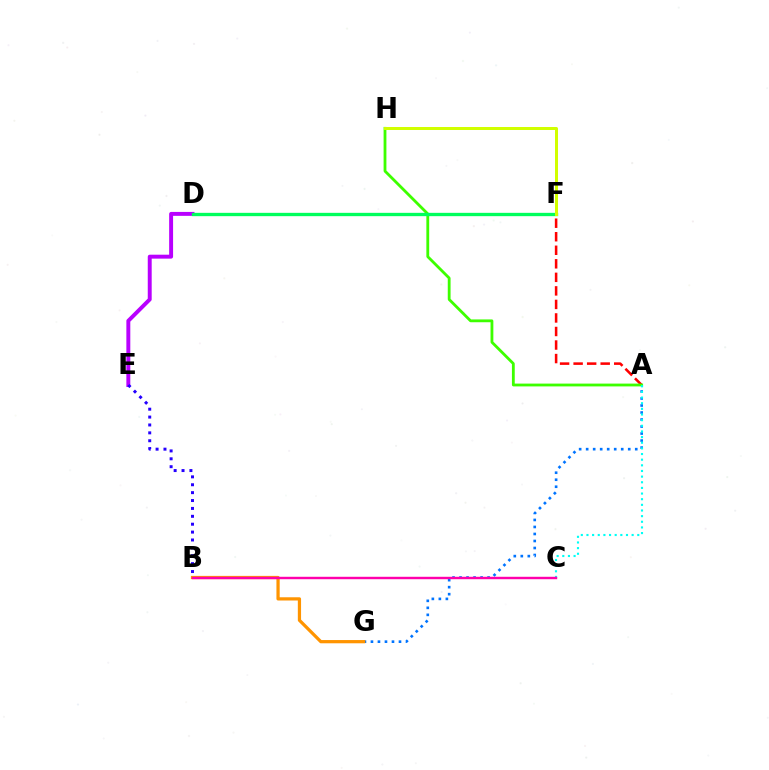{('A', 'G'): [{'color': '#0074ff', 'line_style': 'dotted', 'thickness': 1.91}], ('D', 'E'): [{'color': '#b900ff', 'line_style': 'solid', 'thickness': 2.83}], ('A', 'F'): [{'color': '#ff0000', 'line_style': 'dashed', 'thickness': 1.84}], ('A', 'H'): [{'color': '#3dff00', 'line_style': 'solid', 'thickness': 2.03}], ('B', 'G'): [{'color': '#ff9400', 'line_style': 'solid', 'thickness': 2.33}], ('D', 'F'): [{'color': '#00ff5c', 'line_style': 'solid', 'thickness': 2.39}], ('F', 'H'): [{'color': '#d1ff00', 'line_style': 'solid', 'thickness': 2.16}], ('A', 'C'): [{'color': '#00fff6', 'line_style': 'dotted', 'thickness': 1.53}], ('B', 'E'): [{'color': '#2500ff', 'line_style': 'dotted', 'thickness': 2.14}], ('B', 'C'): [{'color': '#ff00ac', 'line_style': 'solid', 'thickness': 1.74}]}